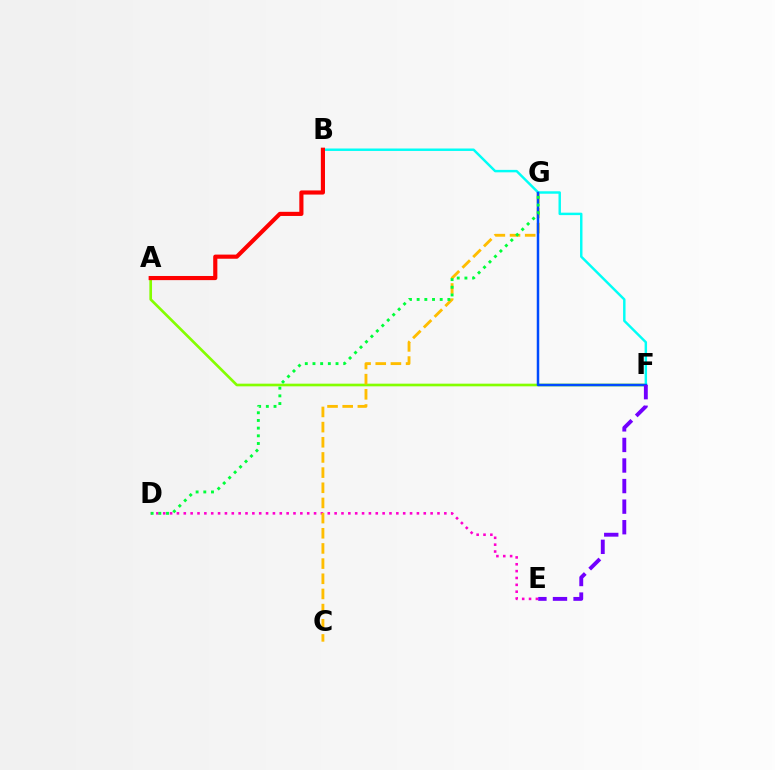{('D', 'E'): [{'color': '#ff00cf', 'line_style': 'dotted', 'thickness': 1.86}], ('A', 'F'): [{'color': '#84ff00', 'line_style': 'solid', 'thickness': 1.92}], ('C', 'G'): [{'color': '#ffbd00', 'line_style': 'dashed', 'thickness': 2.06}], ('B', 'F'): [{'color': '#00fff6', 'line_style': 'solid', 'thickness': 1.76}], ('F', 'G'): [{'color': '#004bff', 'line_style': 'solid', 'thickness': 1.8}], ('D', 'G'): [{'color': '#00ff39', 'line_style': 'dotted', 'thickness': 2.09}], ('E', 'F'): [{'color': '#7200ff', 'line_style': 'dashed', 'thickness': 2.79}], ('A', 'B'): [{'color': '#ff0000', 'line_style': 'solid', 'thickness': 2.98}]}